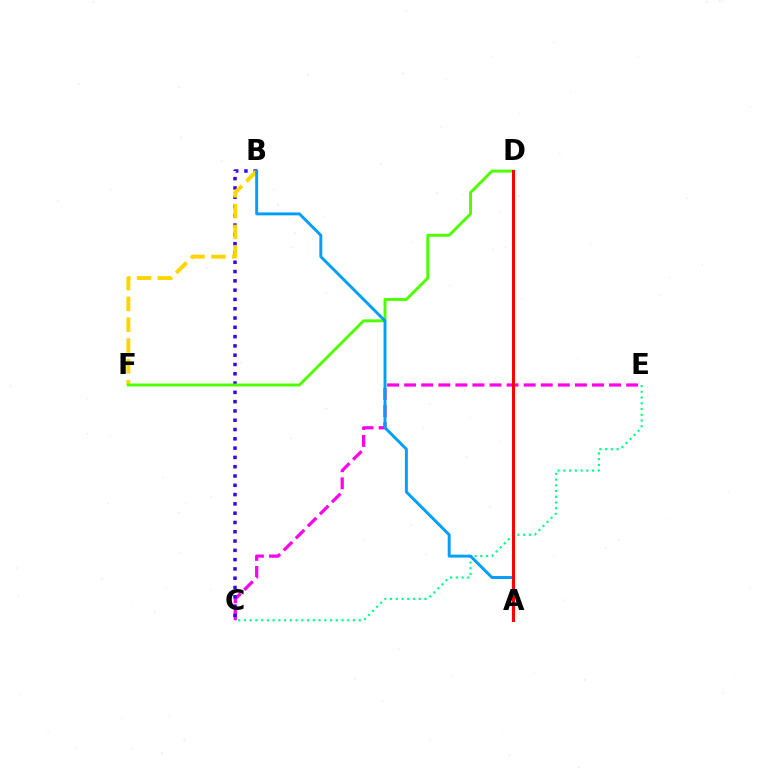{('C', 'E'): [{'color': '#ff00ed', 'line_style': 'dashed', 'thickness': 2.32}, {'color': '#00ff86', 'line_style': 'dotted', 'thickness': 1.56}], ('B', 'C'): [{'color': '#3700ff', 'line_style': 'dotted', 'thickness': 2.52}], ('B', 'F'): [{'color': '#ffd500', 'line_style': 'dashed', 'thickness': 2.83}], ('D', 'F'): [{'color': '#4fff00', 'line_style': 'solid', 'thickness': 2.11}], ('A', 'B'): [{'color': '#009eff', 'line_style': 'solid', 'thickness': 2.11}], ('A', 'D'): [{'color': '#ff0000', 'line_style': 'solid', 'thickness': 2.17}]}